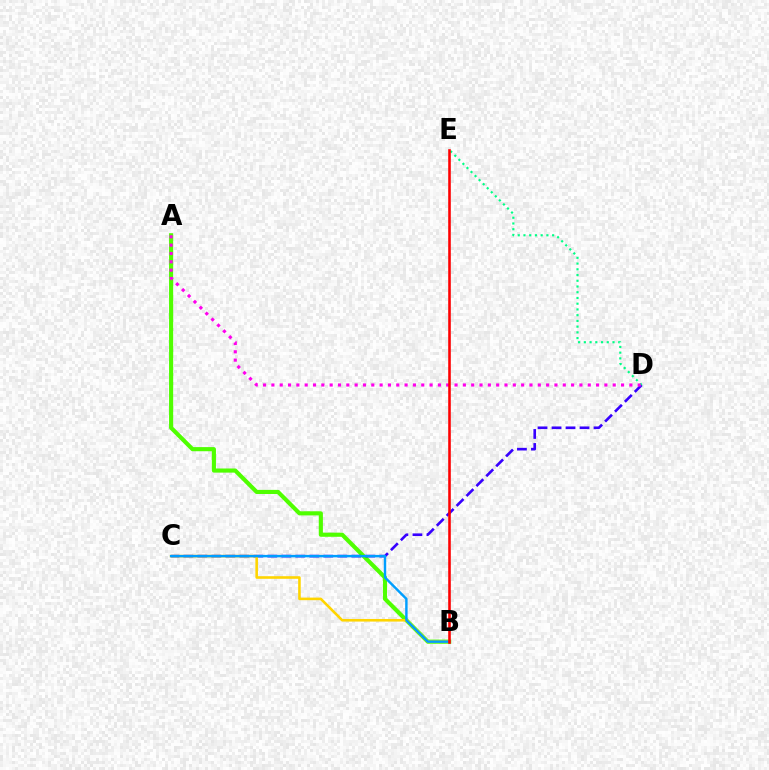{('A', 'B'): [{'color': '#4fff00', 'line_style': 'solid', 'thickness': 2.97}], ('C', 'D'): [{'color': '#3700ff', 'line_style': 'dashed', 'thickness': 1.9}], ('B', 'C'): [{'color': '#ffd500', 'line_style': 'solid', 'thickness': 1.87}, {'color': '#009eff', 'line_style': 'solid', 'thickness': 1.74}], ('D', 'E'): [{'color': '#00ff86', 'line_style': 'dotted', 'thickness': 1.56}], ('A', 'D'): [{'color': '#ff00ed', 'line_style': 'dotted', 'thickness': 2.26}], ('B', 'E'): [{'color': '#ff0000', 'line_style': 'solid', 'thickness': 1.86}]}